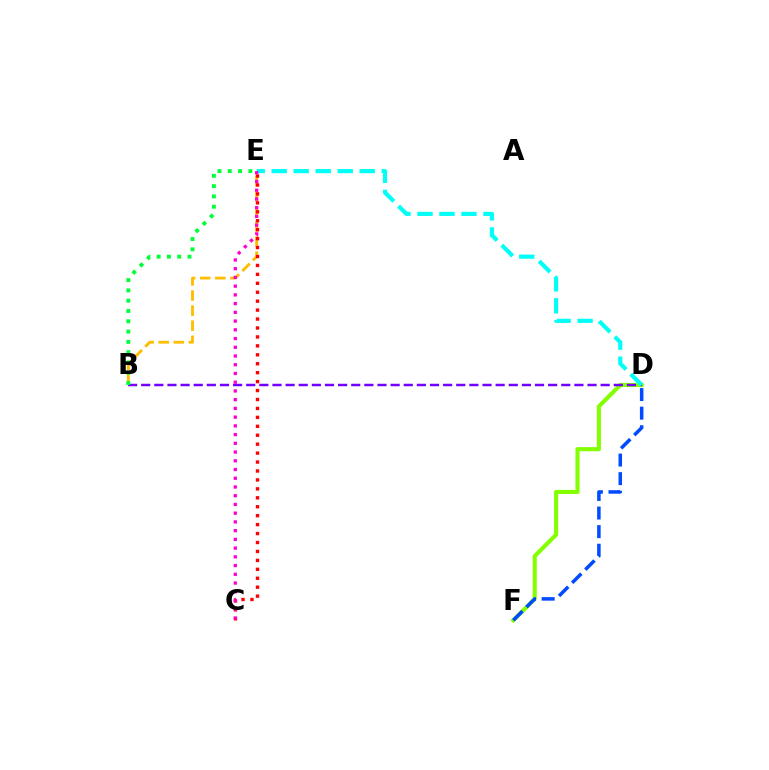{('B', 'E'): [{'color': '#ffbd00', 'line_style': 'dashed', 'thickness': 2.05}, {'color': '#00ff39', 'line_style': 'dotted', 'thickness': 2.8}], ('D', 'F'): [{'color': '#84ff00', 'line_style': 'solid', 'thickness': 2.96}, {'color': '#004bff', 'line_style': 'dashed', 'thickness': 2.53}], ('C', 'E'): [{'color': '#ff0000', 'line_style': 'dotted', 'thickness': 2.43}, {'color': '#ff00cf', 'line_style': 'dotted', 'thickness': 2.37}], ('B', 'D'): [{'color': '#7200ff', 'line_style': 'dashed', 'thickness': 1.78}], ('D', 'E'): [{'color': '#00fff6', 'line_style': 'dashed', 'thickness': 2.99}]}